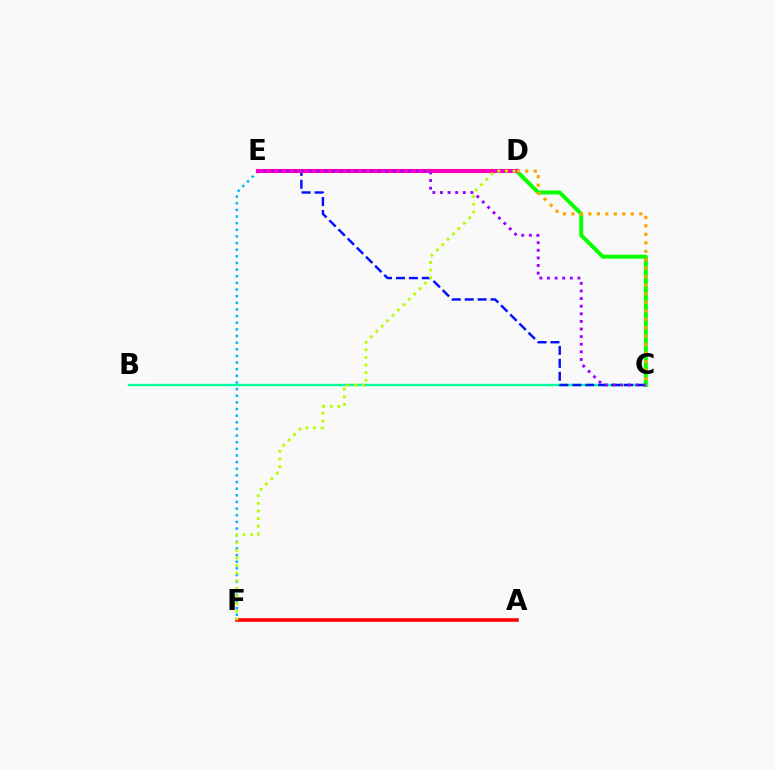{('B', 'C'): [{'color': '#00ff9d', 'line_style': 'solid', 'thickness': 1.7}], ('C', 'E'): [{'color': '#0010ff', 'line_style': 'dashed', 'thickness': 1.76}, {'color': '#9b00ff', 'line_style': 'dotted', 'thickness': 2.07}], ('E', 'F'): [{'color': '#00b5ff', 'line_style': 'dotted', 'thickness': 1.8}], ('C', 'D'): [{'color': '#08ff00', 'line_style': 'solid', 'thickness': 2.86}, {'color': '#ffa500', 'line_style': 'dotted', 'thickness': 2.31}], ('D', 'E'): [{'color': '#ff00bd', 'line_style': 'solid', 'thickness': 2.95}], ('A', 'F'): [{'color': '#ff0000', 'line_style': 'solid', 'thickness': 2.59}], ('D', 'F'): [{'color': '#b3ff00', 'line_style': 'dotted', 'thickness': 2.07}]}